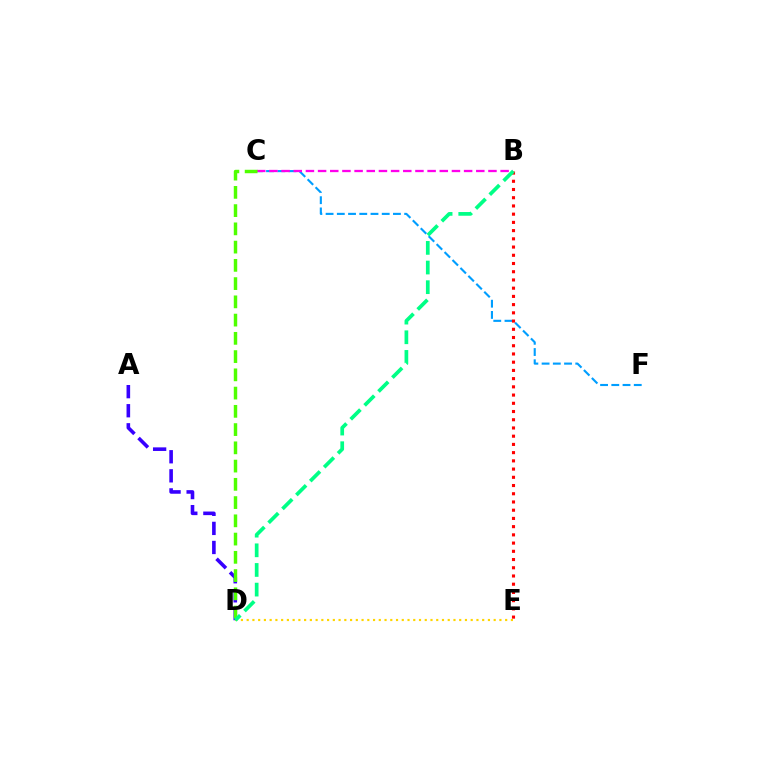{('A', 'D'): [{'color': '#3700ff', 'line_style': 'dashed', 'thickness': 2.59}], ('D', 'E'): [{'color': '#ffd500', 'line_style': 'dotted', 'thickness': 1.56}], ('C', 'F'): [{'color': '#009eff', 'line_style': 'dashed', 'thickness': 1.52}], ('B', 'E'): [{'color': '#ff0000', 'line_style': 'dotted', 'thickness': 2.23}], ('B', 'C'): [{'color': '#ff00ed', 'line_style': 'dashed', 'thickness': 1.65}], ('C', 'D'): [{'color': '#4fff00', 'line_style': 'dashed', 'thickness': 2.48}], ('B', 'D'): [{'color': '#00ff86', 'line_style': 'dashed', 'thickness': 2.67}]}